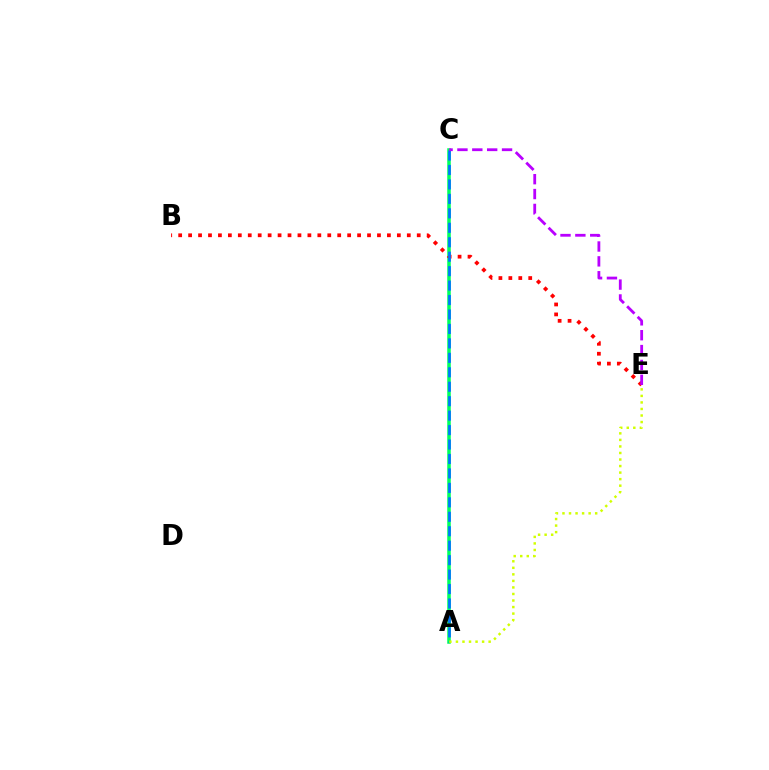{('A', 'C'): [{'color': '#00ff5c', 'line_style': 'solid', 'thickness': 2.54}, {'color': '#0074ff', 'line_style': 'dashed', 'thickness': 1.96}], ('B', 'E'): [{'color': '#ff0000', 'line_style': 'dotted', 'thickness': 2.7}], ('C', 'E'): [{'color': '#b900ff', 'line_style': 'dashed', 'thickness': 2.02}], ('A', 'E'): [{'color': '#d1ff00', 'line_style': 'dotted', 'thickness': 1.78}]}